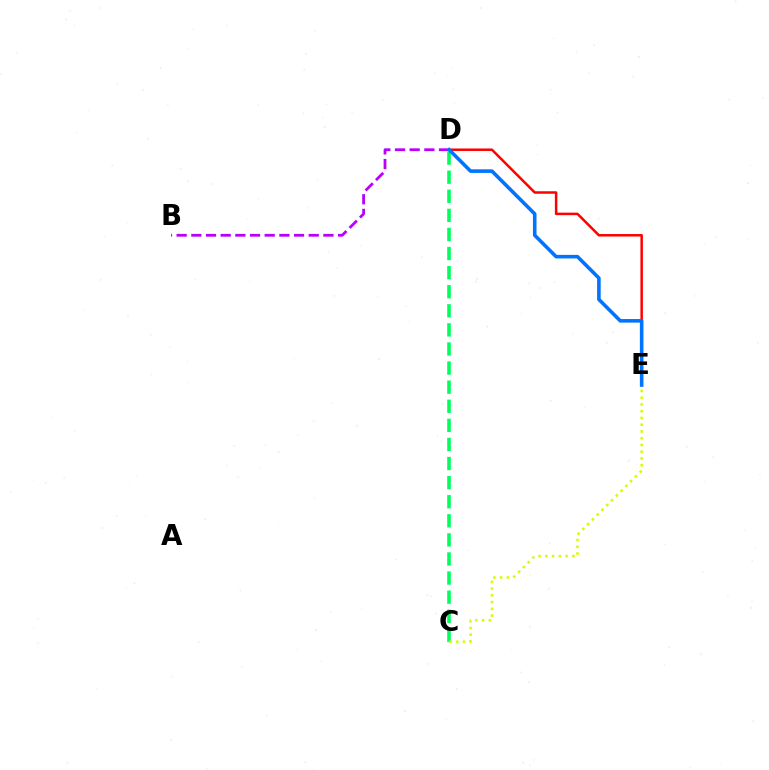{('C', 'D'): [{'color': '#00ff5c', 'line_style': 'dashed', 'thickness': 2.59}], ('C', 'E'): [{'color': '#d1ff00', 'line_style': 'dotted', 'thickness': 1.84}], ('D', 'E'): [{'color': '#ff0000', 'line_style': 'solid', 'thickness': 1.8}, {'color': '#0074ff', 'line_style': 'solid', 'thickness': 2.58}], ('B', 'D'): [{'color': '#b900ff', 'line_style': 'dashed', 'thickness': 1.99}]}